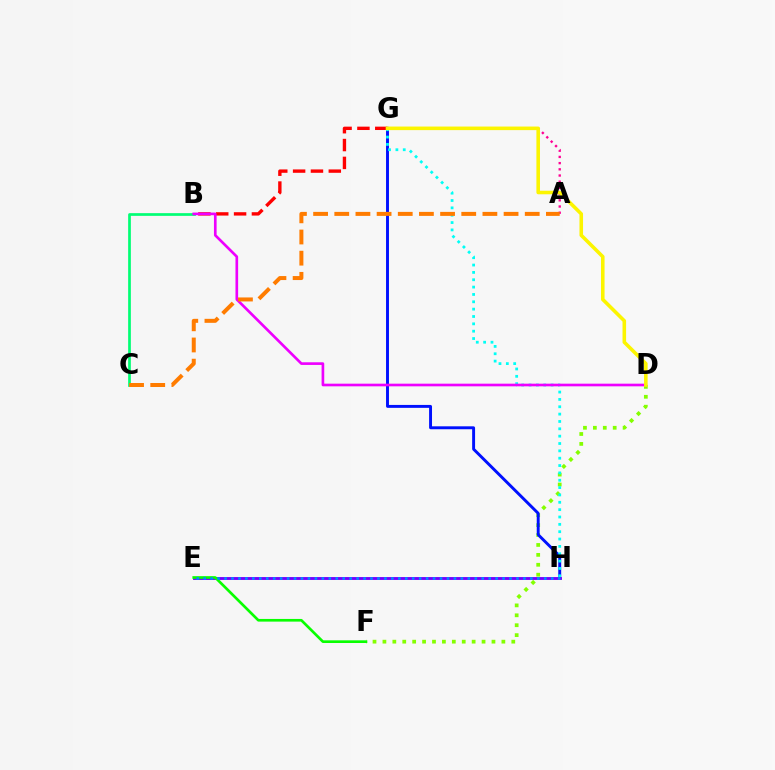{('B', 'C'): [{'color': '#00ff74', 'line_style': 'solid', 'thickness': 1.95}], ('D', 'F'): [{'color': '#84ff00', 'line_style': 'dotted', 'thickness': 2.69}], ('G', 'H'): [{'color': '#0010ff', 'line_style': 'solid', 'thickness': 2.1}, {'color': '#00fff6', 'line_style': 'dotted', 'thickness': 2.0}], ('A', 'G'): [{'color': '#ff0094', 'line_style': 'dotted', 'thickness': 1.68}], ('B', 'G'): [{'color': '#ff0000', 'line_style': 'dashed', 'thickness': 2.42}], ('B', 'D'): [{'color': '#ee00ff', 'line_style': 'solid', 'thickness': 1.91}], ('E', 'H'): [{'color': '#7200ff', 'line_style': 'solid', 'thickness': 2.07}, {'color': '#008cff', 'line_style': 'dotted', 'thickness': 1.89}], ('A', 'C'): [{'color': '#ff7c00', 'line_style': 'dashed', 'thickness': 2.87}], ('E', 'F'): [{'color': '#08ff00', 'line_style': 'solid', 'thickness': 1.92}], ('D', 'G'): [{'color': '#fcf500', 'line_style': 'solid', 'thickness': 2.57}]}